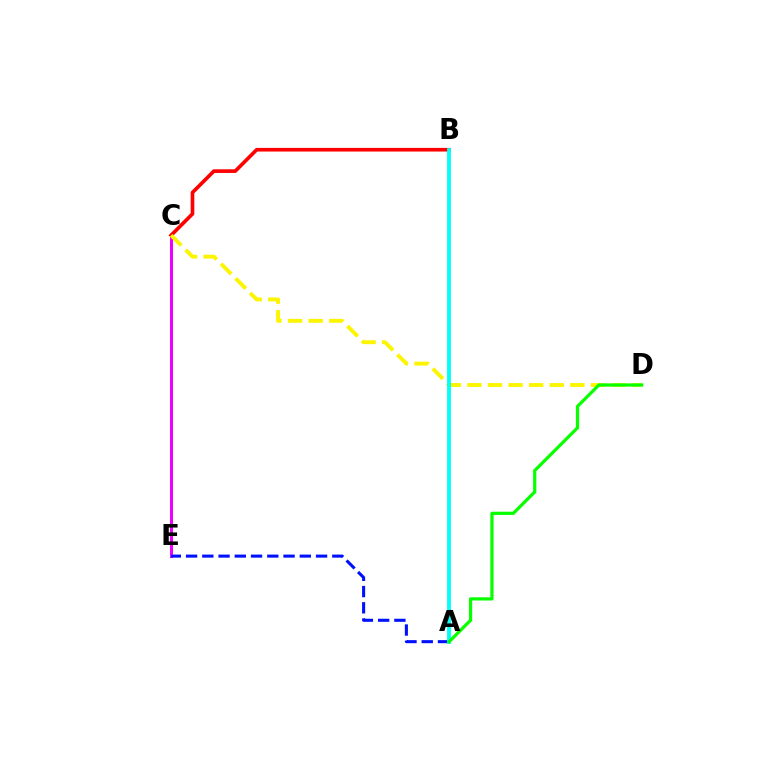{('C', 'E'): [{'color': '#ee00ff', 'line_style': 'solid', 'thickness': 2.18}], ('A', 'E'): [{'color': '#0010ff', 'line_style': 'dashed', 'thickness': 2.21}], ('B', 'C'): [{'color': '#ff0000', 'line_style': 'solid', 'thickness': 2.63}], ('C', 'D'): [{'color': '#fcf500', 'line_style': 'dashed', 'thickness': 2.8}], ('A', 'B'): [{'color': '#00fff6', 'line_style': 'solid', 'thickness': 2.75}], ('A', 'D'): [{'color': '#08ff00', 'line_style': 'solid', 'thickness': 2.32}]}